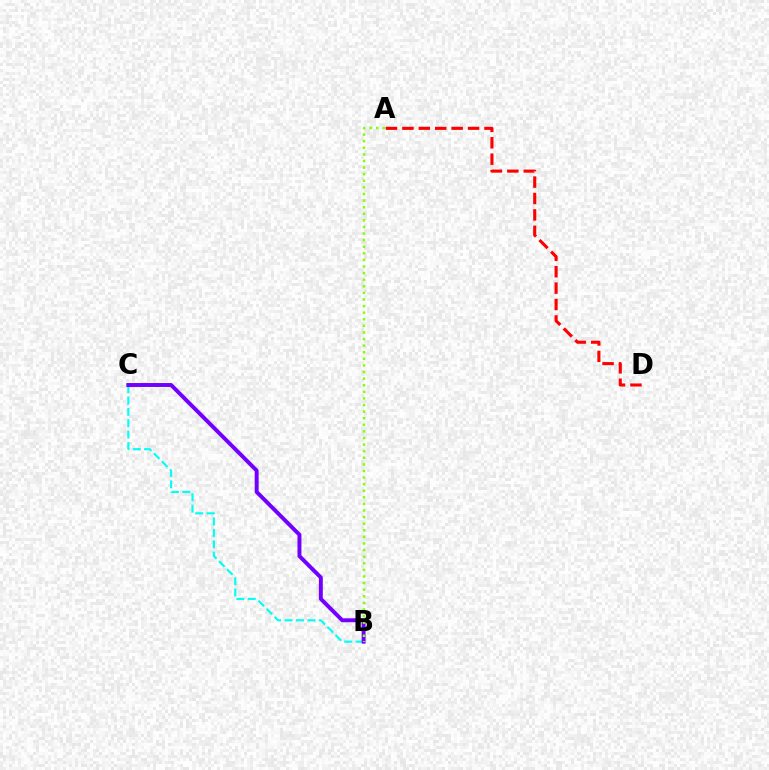{('B', 'C'): [{'color': '#00fff6', 'line_style': 'dashed', 'thickness': 1.55}, {'color': '#7200ff', 'line_style': 'solid', 'thickness': 2.84}], ('A', 'D'): [{'color': '#ff0000', 'line_style': 'dashed', 'thickness': 2.23}], ('A', 'B'): [{'color': '#84ff00', 'line_style': 'dotted', 'thickness': 1.79}]}